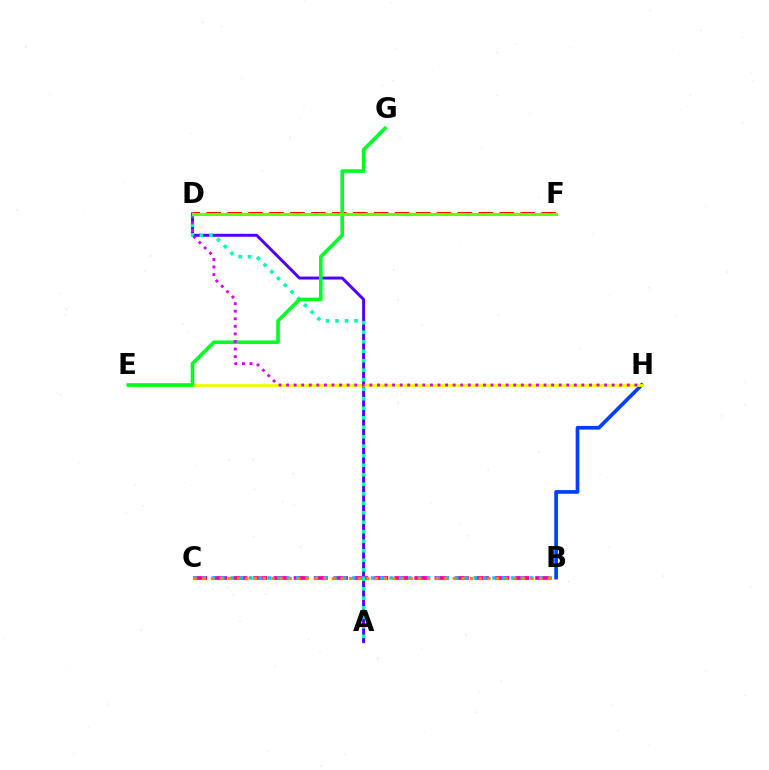{('A', 'D'): [{'color': '#4f00ff', 'line_style': 'solid', 'thickness': 2.13}, {'color': '#00ffaf', 'line_style': 'dotted', 'thickness': 2.58}], ('B', 'C'): [{'color': '#ff00a0', 'line_style': 'dashed', 'thickness': 2.73}, {'color': '#00c7ff', 'line_style': 'dotted', 'thickness': 2.54}, {'color': '#ff8800', 'line_style': 'dotted', 'thickness': 2.35}], ('B', 'H'): [{'color': '#003fff', 'line_style': 'solid', 'thickness': 2.66}], ('D', 'F'): [{'color': '#ff0000', 'line_style': 'dashed', 'thickness': 2.84}, {'color': '#66ff00', 'line_style': 'solid', 'thickness': 2.21}], ('E', 'H'): [{'color': '#eeff00', 'line_style': 'solid', 'thickness': 1.99}], ('E', 'G'): [{'color': '#00ff27', 'line_style': 'solid', 'thickness': 2.61}], ('D', 'H'): [{'color': '#d600ff', 'line_style': 'dotted', 'thickness': 2.06}]}